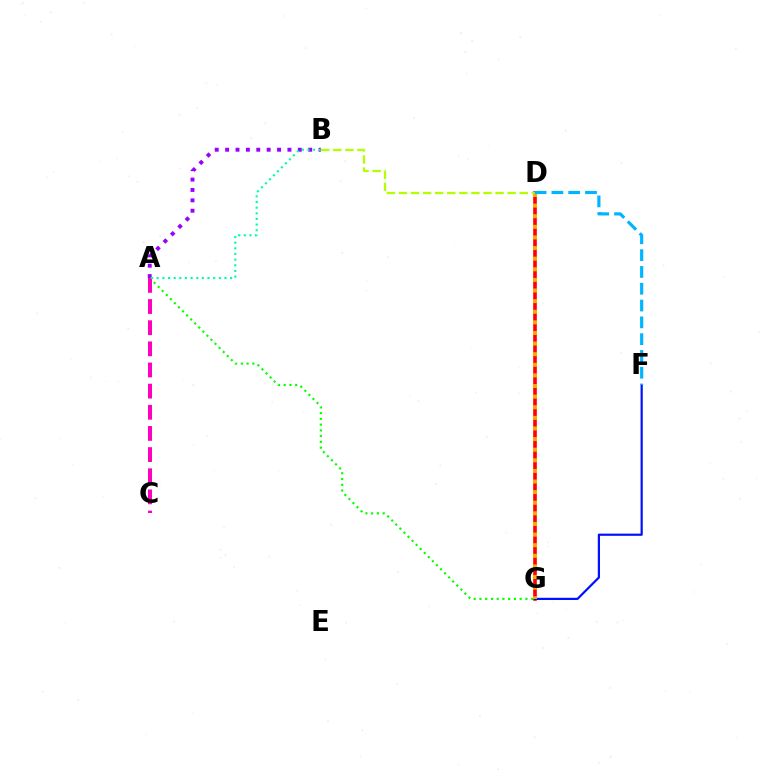{('D', 'G'): [{'color': '#ff0000', 'line_style': 'solid', 'thickness': 2.61}, {'color': '#ffa500', 'line_style': 'dotted', 'thickness': 2.88}], ('F', 'G'): [{'color': '#0010ff', 'line_style': 'solid', 'thickness': 1.58}], ('A', 'B'): [{'color': '#9b00ff', 'line_style': 'dotted', 'thickness': 2.82}, {'color': '#00ff9d', 'line_style': 'dotted', 'thickness': 1.53}], ('A', 'G'): [{'color': '#08ff00', 'line_style': 'dotted', 'thickness': 1.56}], ('B', 'D'): [{'color': '#b3ff00', 'line_style': 'dashed', 'thickness': 1.64}], ('D', 'F'): [{'color': '#00b5ff', 'line_style': 'dashed', 'thickness': 2.28}], ('A', 'C'): [{'color': '#ff00bd', 'line_style': 'dashed', 'thickness': 2.87}]}